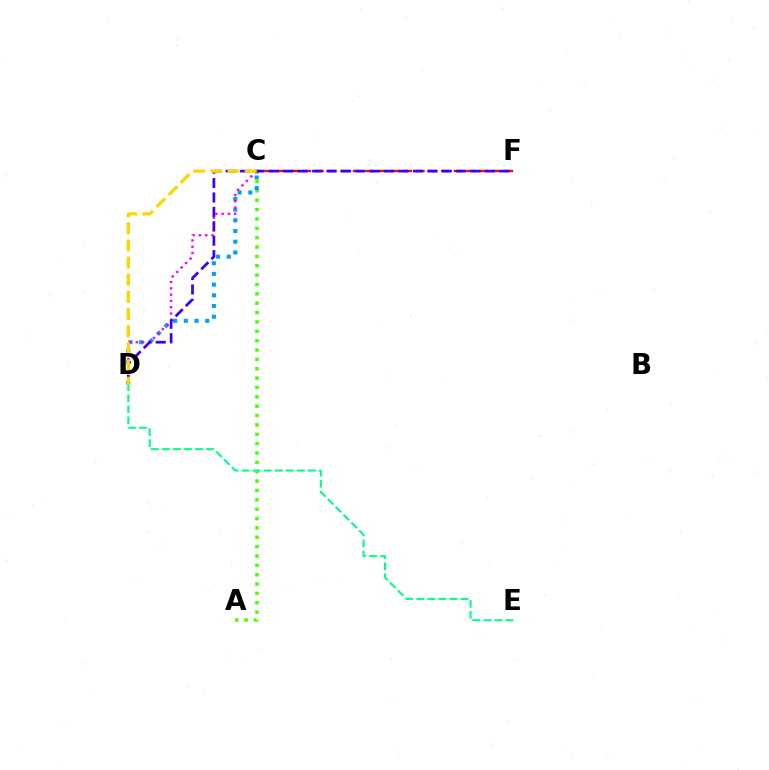{('A', 'C'): [{'color': '#4fff00', 'line_style': 'dotted', 'thickness': 2.54}], ('C', 'D'): [{'color': '#009eff', 'line_style': 'dotted', 'thickness': 2.91}, {'color': '#ff00ed', 'line_style': 'dotted', 'thickness': 1.71}, {'color': '#ffd500', 'line_style': 'dashed', 'thickness': 2.33}], ('C', 'F'): [{'color': '#ff0000', 'line_style': 'dashed', 'thickness': 1.71}], ('D', 'F'): [{'color': '#3700ff', 'line_style': 'dashed', 'thickness': 1.96}], ('D', 'E'): [{'color': '#00ff86', 'line_style': 'dashed', 'thickness': 1.5}]}